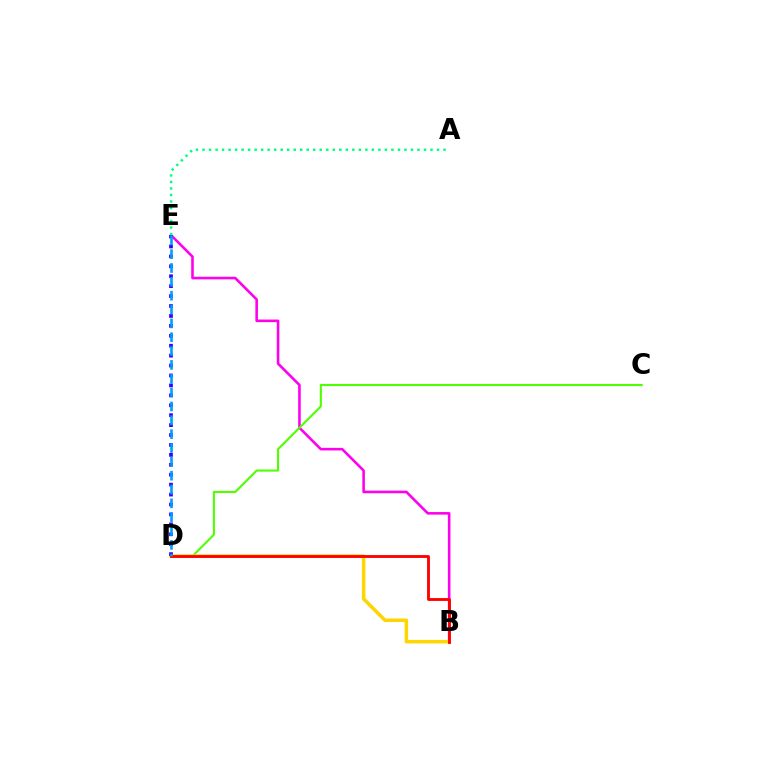{('B', 'E'): [{'color': '#ff00ed', 'line_style': 'solid', 'thickness': 1.87}], ('C', 'D'): [{'color': '#4fff00', 'line_style': 'solid', 'thickness': 1.51}], ('B', 'D'): [{'color': '#ffd500', 'line_style': 'solid', 'thickness': 2.52}, {'color': '#ff0000', 'line_style': 'solid', 'thickness': 2.06}], ('D', 'E'): [{'color': '#3700ff', 'line_style': 'dotted', 'thickness': 2.7}, {'color': '#009eff', 'line_style': 'dashed', 'thickness': 1.88}], ('A', 'E'): [{'color': '#00ff86', 'line_style': 'dotted', 'thickness': 1.77}]}